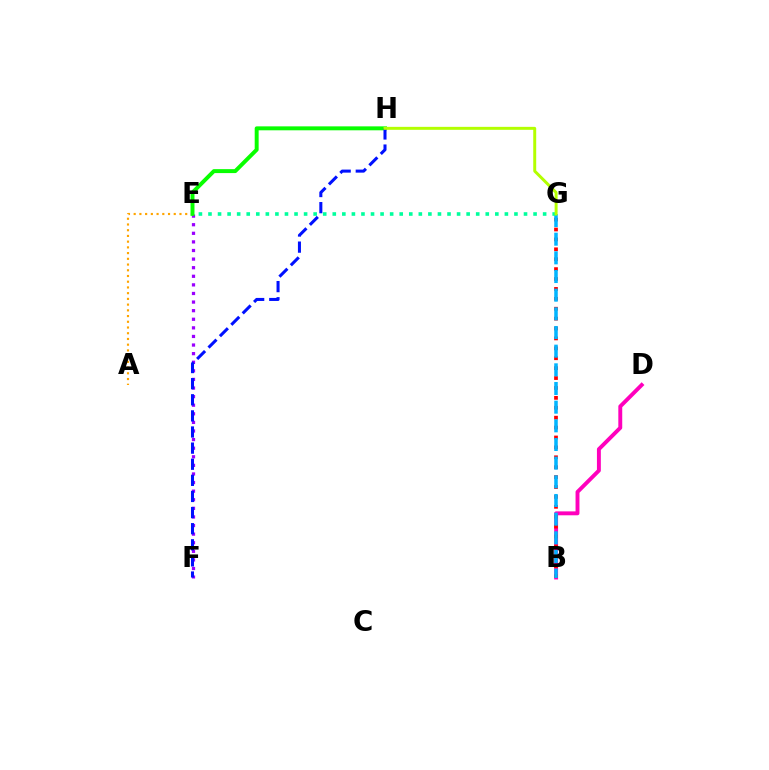{('B', 'D'): [{'color': '#ff00bd', 'line_style': 'solid', 'thickness': 2.81}], ('E', 'F'): [{'color': '#9b00ff', 'line_style': 'dotted', 'thickness': 2.34}], ('B', 'G'): [{'color': '#ff0000', 'line_style': 'dotted', 'thickness': 2.69}, {'color': '#00b5ff', 'line_style': 'dashed', 'thickness': 2.54}], ('A', 'E'): [{'color': '#ffa500', 'line_style': 'dotted', 'thickness': 1.56}], ('E', 'H'): [{'color': '#08ff00', 'line_style': 'solid', 'thickness': 2.84}], ('E', 'G'): [{'color': '#00ff9d', 'line_style': 'dotted', 'thickness': 2.6}], ('F', 'H'): [{'color': '#0010ff', 'line_style': 'dashed', 'thickness': 2.19}], ('G', 'H'): [{'color': '#b3ff00', 'line_style': 'solid', 'thickness': 2.13}]}